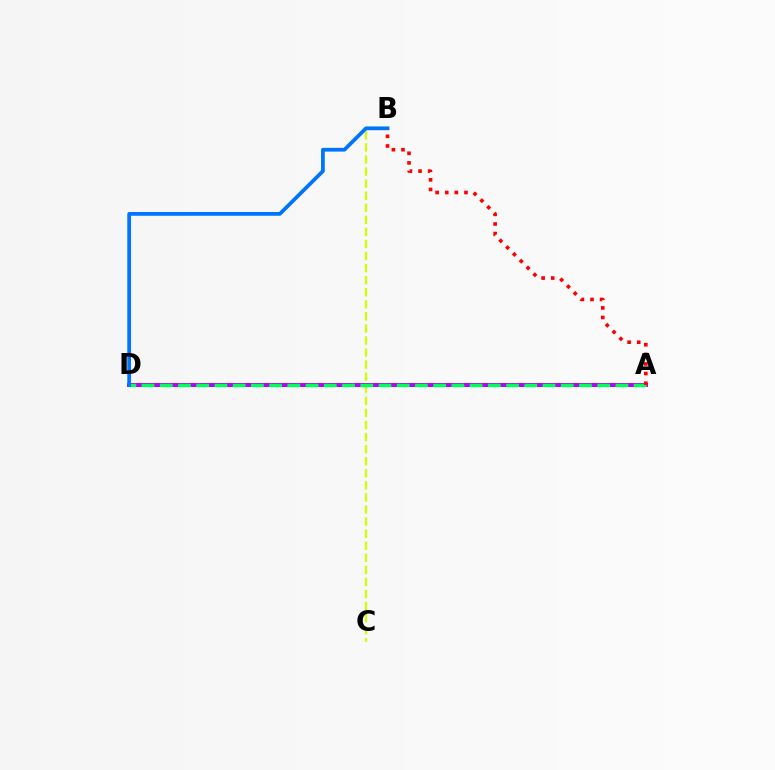{('B', 'C'): [{'color': '#d1ff00', 'line_style': 'dashed', 'thickness': 1.64}], ('A', 'D'): [{'color': '#b900ff', 'line_style': 'solid', 'thickness': 2.87}, {'color': '#00ff5c', 'line_style': 'dashed', 'thickness': 2.48}], ('B', 'D'): [{'color': '#0074ff', 'line_style': 'solid', 'thickness': 2.7}], ('A', 'B'): [{'color': '#ff0000', 'line_style': 'dotted', 'thickness': 2.61}]}